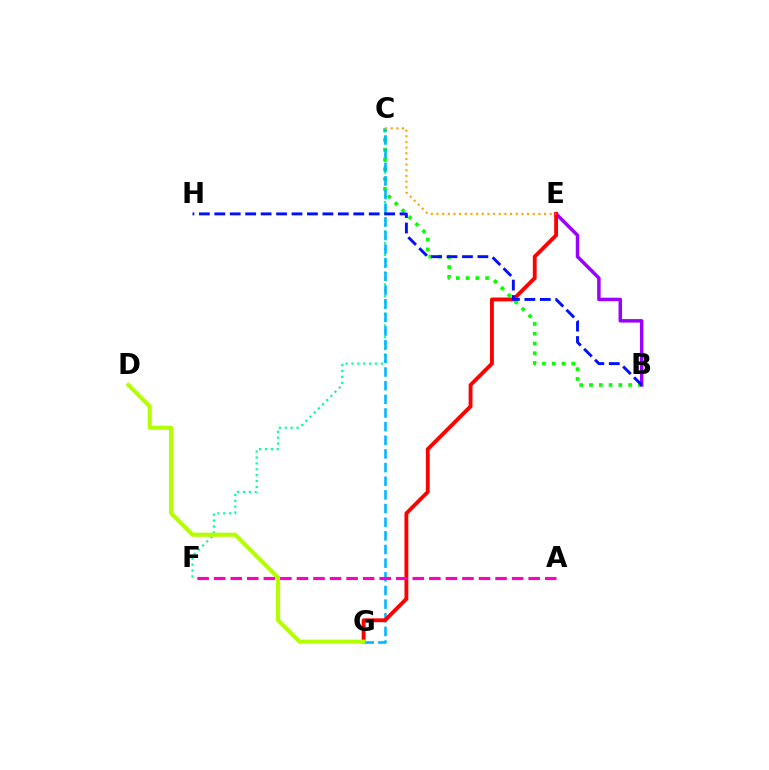{('C', 'F'): [{'color': '#00ff9d', 'line_style': 'dotted', 'thickness': 1.6}], ('B', 'C'): [{'color': '#08ff00', 'line_style': 'dotted', 'thickness': 2.66}], ('C', 'G'): [{'color': '#00b5ff', 'line_style': 'dashed', 'thickness': 1.85}], ('B', 'E'): [{'color': '#9b00ff', 'line_style': 'solid', 'thickness': 2.5}], ('E', 'G'): [{'color': '#ff0000', 'line_style': 'solid', 'thickness': 2.78}], ('D', 'G'): [{'color': '#b3ff00', 'line_style': 'solid', 'thickness': 2.95}], ('C', 'E'): [{'color': '#ffa500', 'line_style': 'dotted', 'thickness': 1.54}], ('B', 'H'): [{'color': '#0010ff', 'line_style': 'dashed', 'thickness': 2.1}], ('A', 'F'): [{'color': '#ff00bd', 'line_style': 'dashed', 'thickness': 2.25}]}